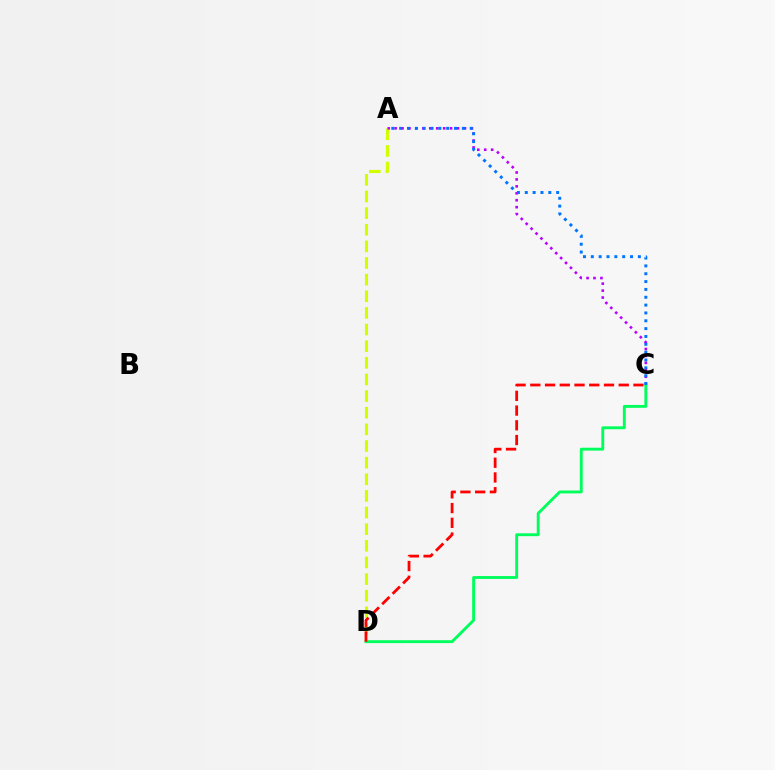{('A', 'D'): [{'color': '#d1ff00', 'line_style': 'dashed', 'thickness': 2.26}], ('A', 'C'): [{'color': '#b900ff', 'line_style': 'dotted', 'thickness': 1.89}, {'color': '#0074ff', 'line_style': 'dotted', 'thickness': 2.13}], ('C', 'D'): [{'color': '#00ff5c', 'line_style': 'solid', 'thickness': 2.08}, {'color': '#ff0000', 'line_style': 'dashed', 'thickness': 2.0}]}